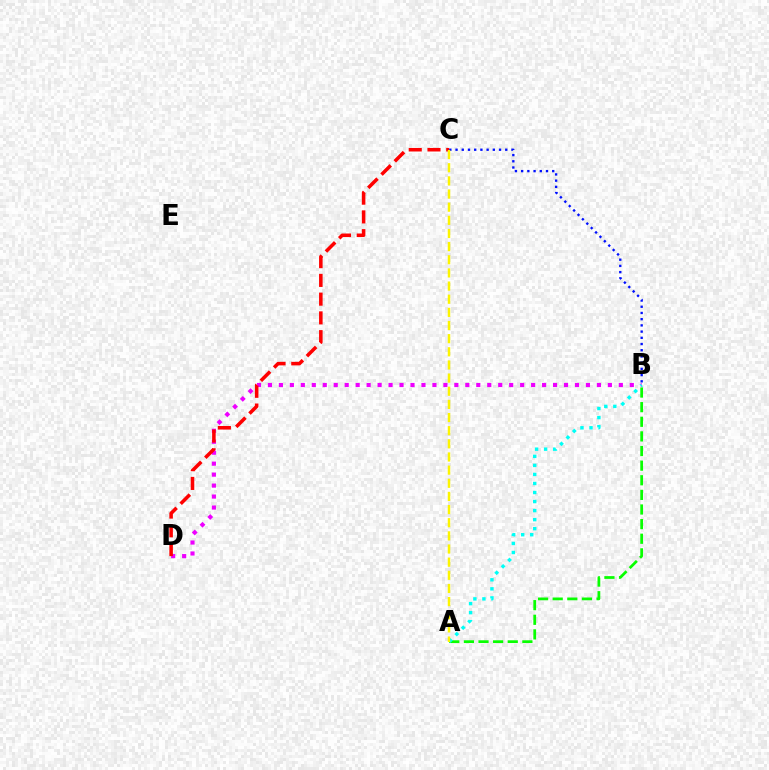{('B', 'D'): [{'color': '#ee00ff', 'line_style': 'dotted', 'thickness': 2.98}], ('C', 'D'): [{'color': '#ff0000', 'line_style': 'dashed', 'thickness': 2.55}], ('A', 'B'): [{'color': '#08ff00', 'line_style': 'dashed', 'thickness': 1.99}, {'color': '#00fff6', 'line_style': 'dotted', 'thickness': 2.46}], ('B', 'C'): [{'color': '#0010ff', 'line_style': 'dotted', 'thickness': 1.69}], ('A', 'C'): [{'color': '#fcf500', 'line_style': 'dashed', 'thickness': 1.79}]}